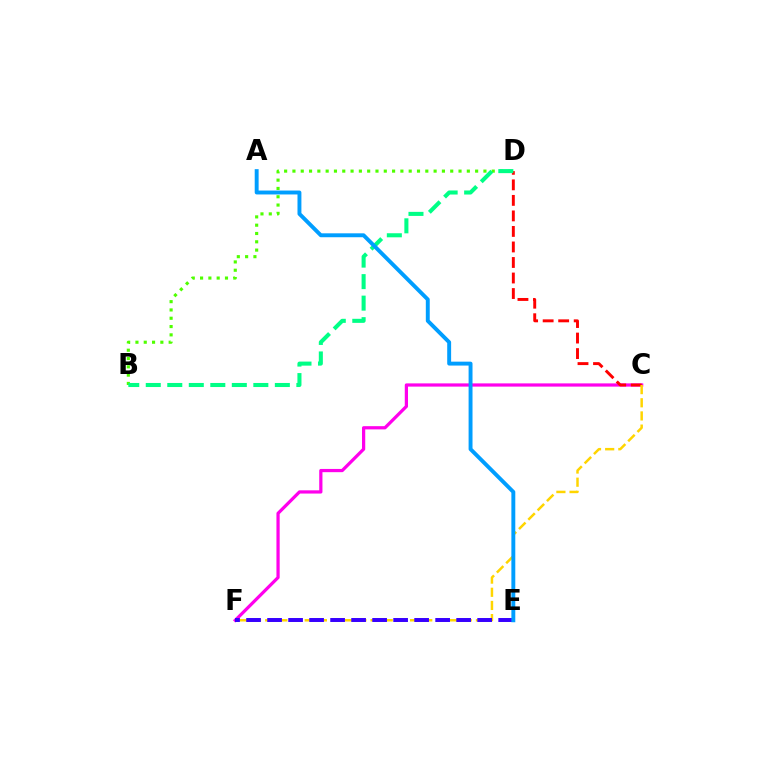{('C', 'F'): [{'color': '#ff00ed', 'line_style': 'solid', 'thickness': 2.33}, {'color': '#ffd500', 'line_style': 'dashed', 'thickness': 1.79}], ('B', 'D'): [{'color': '#4fff00', 'line_style': 'dotted', 'thickness': 2.26}, {'color': '#00ff86', 'line_style': 'dashed', 'thickness': 2.92}], ('C', 'D'): [{'color': '#ff0000', 'line_style': 'dashed', 'thickness': 2.11}], ('E', 'F'): [{'color': '#3700ff', 'line_style': 'dashed', 'thickness': 2.85}], ('A', 'E'): [{'color': '#009eff', 'line_style': 'solid', 'thickness': 2.82}]}